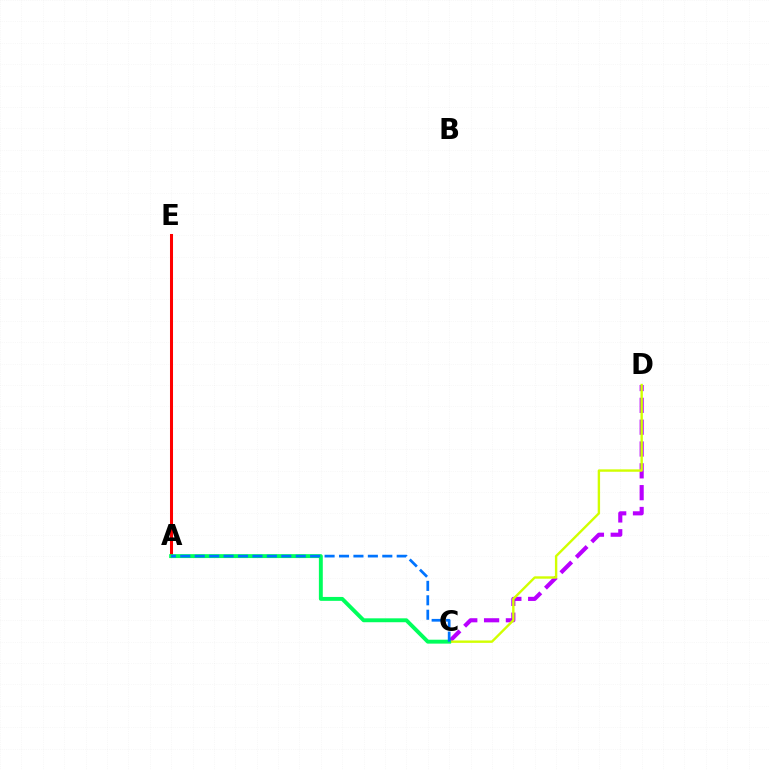{('C', 'D'): [{'color': '#b900ff', 'line_style': 'dashed', 'thickness': 2.97}, {'color': '#d1ff00', 'line_style': 'solid', 'thickness': 1.72}], ('A', 'E'): [{'color': '#ff0000', 'line_style': 'solid', 'thickness': 2.19}], ('A', 'C'): [{'color': '#00ff5c', 'line_style': 'solid', 'thickness': 2.81}, {'color': '#0074ff', 'line_style': 'dashed', 'thickness': 1.96}]}